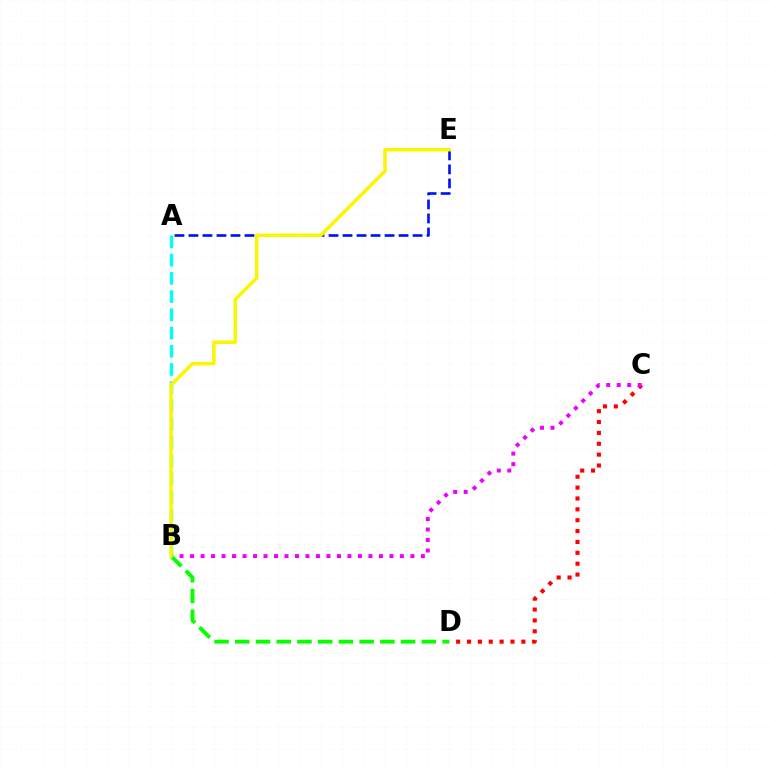{('A', 'E'): [{'color': '#0010ff', 'line_style': 'dashed', 'thickness': 1.9}], ('C', 'D'): [{'color': '#ff0000', 'line_style': 'dotted', 'thickness': 2.95}], ('A', 'B'): [{'color': '#00fff6', 'line_style': 'dashed', 'thickness': 2.48}], ('B', 'C'): [{'color': '#ee00ff', 'line_style': 'dotted', 'thickness': 2.85}], ('B', 'D'): [{'color': '#08ff00', 'line_style': 'dashed', 'thickness': 2.82}], ('B', 'E'): [{'color': '#fcf500', 'line_style': 'solid', 'thickness': 2.51}]}